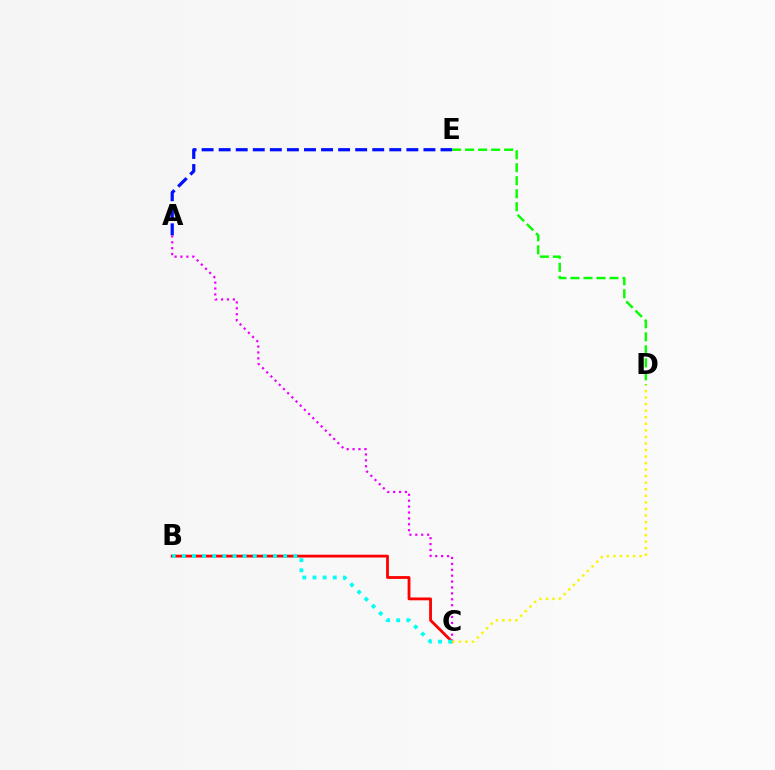{('B', 'C'): [{'color': '#ff0000', 'line_style': 'solid', 'thickness': 2.03}, {'color': '#00fff6', 'line_style': 'dotted', 'thickness': 2.75}], ('D', 'E'): [{'color': '#08ff00', 'line_style': 'dashed', 'thickness': 1.77}], ('A', 'C'): [{'color': '#ee00ff', 'line_style': 'dotted', 'thickness': 1.6}], ('A', 'E'): [{'color': '#0010ff', 'line_style': 'dashed', 'thickness': 2.32}], ('C', 'D'): [{'color': '#fcf500', 'line_style': 'dotted', 'thickness': 1.78}]}